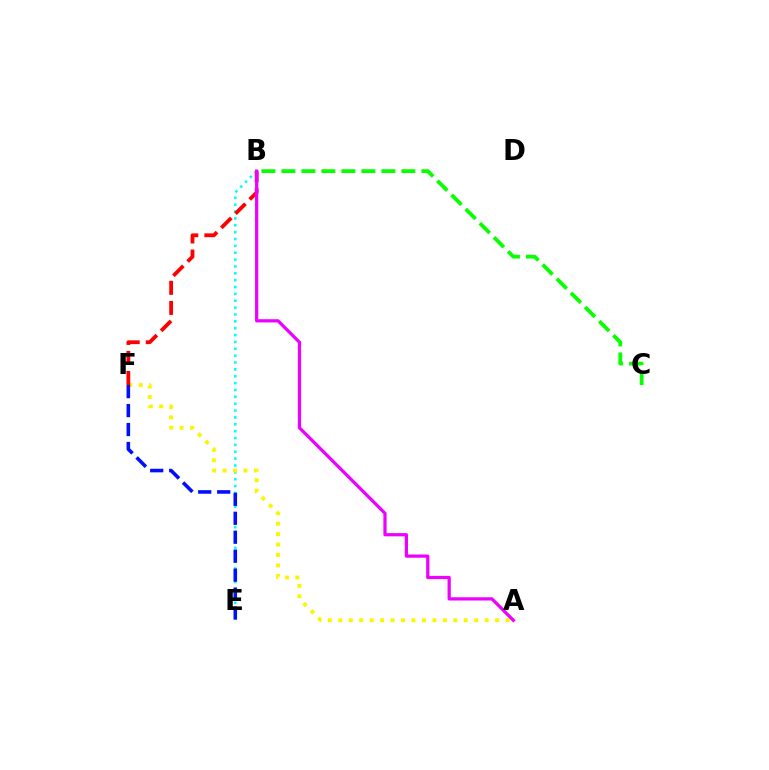{('B', 'C'): [{'color': '#08ff00', 'line_style': 'dashed', 'thickness': 2.72}], ('B', 'E'): [{'color': '#00fff6', 'line_style': 'dotted', 'thickness': 1.86}], ('A', 'F'): [{'color': '#fcf500', 'line_style': 'dotted', 'thickness': 2.84}], ('B', 'F'): [{'color': '#ff0000', 'line_style': 'dashed', 'thickness': 2.73}], ('E', 'F'): [{'color': '#0010ff', 'line_style': 'dashed', 'thickness': 2.58}], ('A', 'B'): [{'color': '#ee00ff', 'line_style': 'solid', 'thickness': 2.33}]}